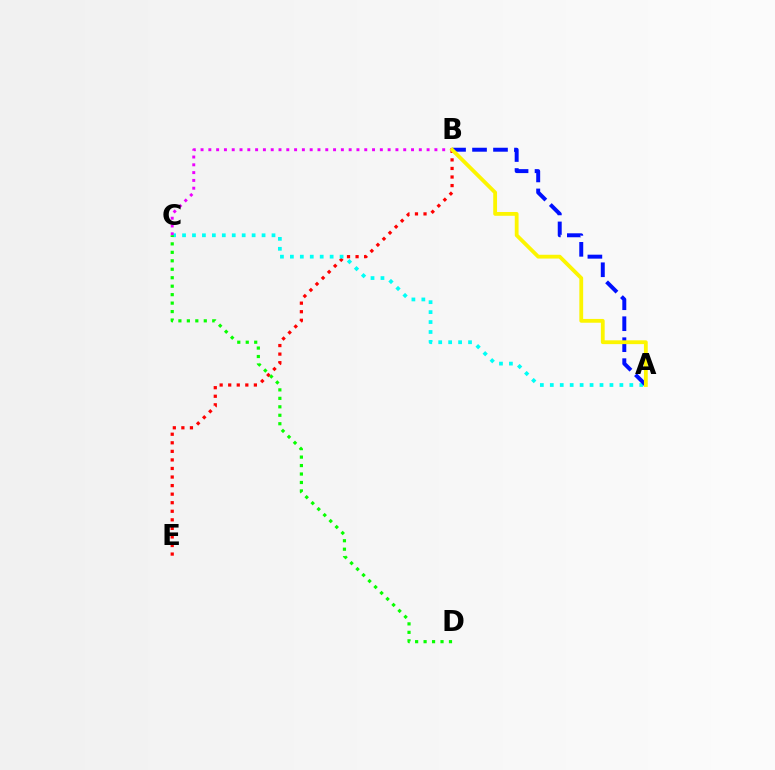{('B', 'E'): [{'color': '#ff0000', 'line_style': 'dotted', 'thickness': 2.33}], ('A', 'C'): [{'color': '#00fff6', 'line_style': 'dotted', 'thickness': 2.7}], ('A', 'B'): [{'color': '#0010ff', 'line_style': 'dashed', 'thickness': 2.85}, {'color': '#fcf500', 'line_style': 'solid', 'thickness': 2.74}], ('B', 'C'): [{'color': '#ee00ff', 'line_style': 'dotted', 'thickness': 2.12}], ('C', 'D'): [{'color': '#08ff00', 'line_style': 'dotted', 'thickness': 2.3}]}